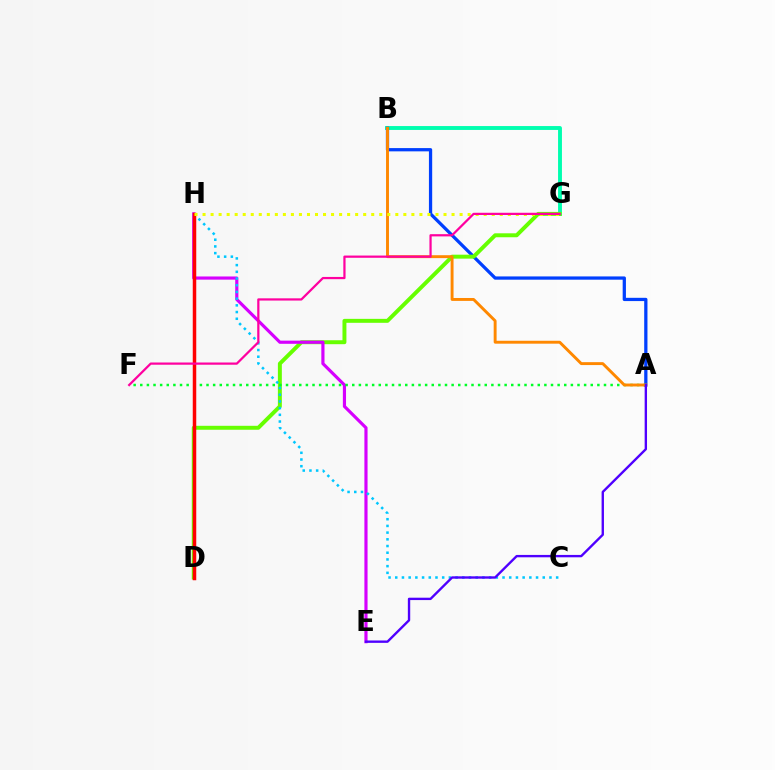{('B', 'G'): [{'color': '#00ffaf', 'line_style': 'solid', 'thickness': 2.8}], ('A', 'B'): [{'color': '#003fff', 'line_style': 'solid', 'thickness': 2.35}, {'color': '#ff8800', 'line_style': 'solid', 'thickness': 2.1}], ('D', 'G'): [{'color': '#66ff00', 'line_style': 'solid', 'thickness': 2.84}], ('E', 'H'): [{'color': '#d600ff', 'line_style': 'solid', 'thickness': 2.28}], ('A', 'F'): [{'color': '#00ff27', 'line_style': 'dotted', 'thickness': 1.8}], ('C', 'H'): [{'color': '#00c7ff', 'line_style': 'dotted', 'thickness': 1.82}], ('D', 'H'): [{'color': '#ff0000', 'line_style': 'solid', 'thickness': 2.51}], ('G', 'H'): [{'color': '#eeff00', 'line_style': 'dotted', 'thickness': 2.18}], ('A', 'E'): [{'color': '#4f00ff', 'line_style': 'solid', 'thickness': 1.71}], ('F', 'G'): [{'color': '#ff00a0', 'line_style': 'solid', 'thickness': 1.6}]}